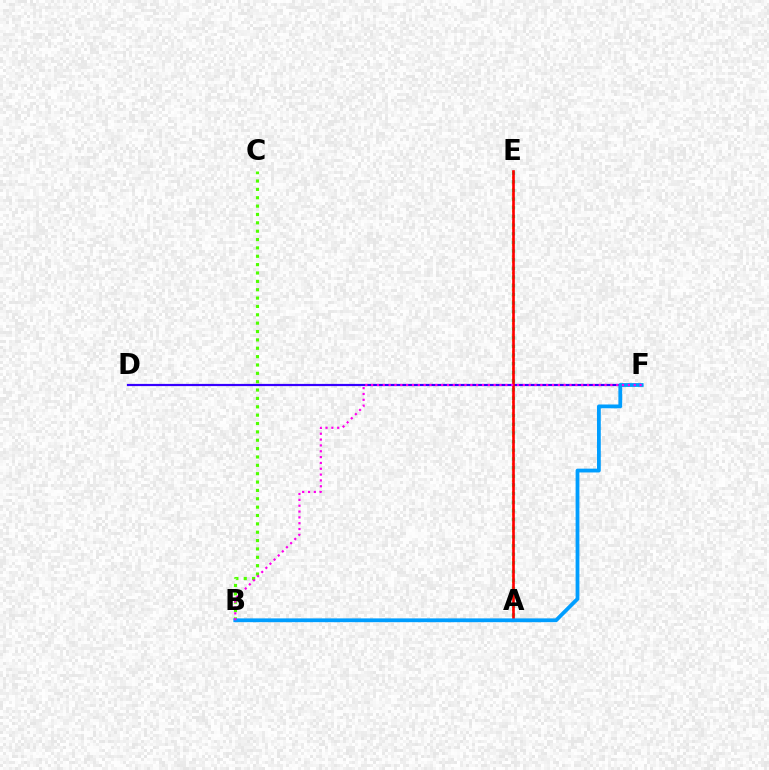{('A', 'E'): [{'color': '#ffd500', 'line_style': 'dotted', 'thickness': 1.53}, {'color': '#00ff86', 'line_style': 'dotted', 'thickness': 2.35}, {'color': '#ff0000', 'line_style': 'solid', 'thickness': 1.9}], ('D', 'F'): [{'color': '#3700ff', 'line_style': 'solid', 'thickness': 1.59}], ('B', 'C'): [{'color': '#4fff00', 'line_style': 'dotted', 'thickness': 2.27}], ('B', 'F'): [{'color': '#009eff', 'line_style': 'solid', 'thickness': 2.73}, {'color': '#ff00ed', 'line_style': 'dotted', 'thickness': 1.59}]}